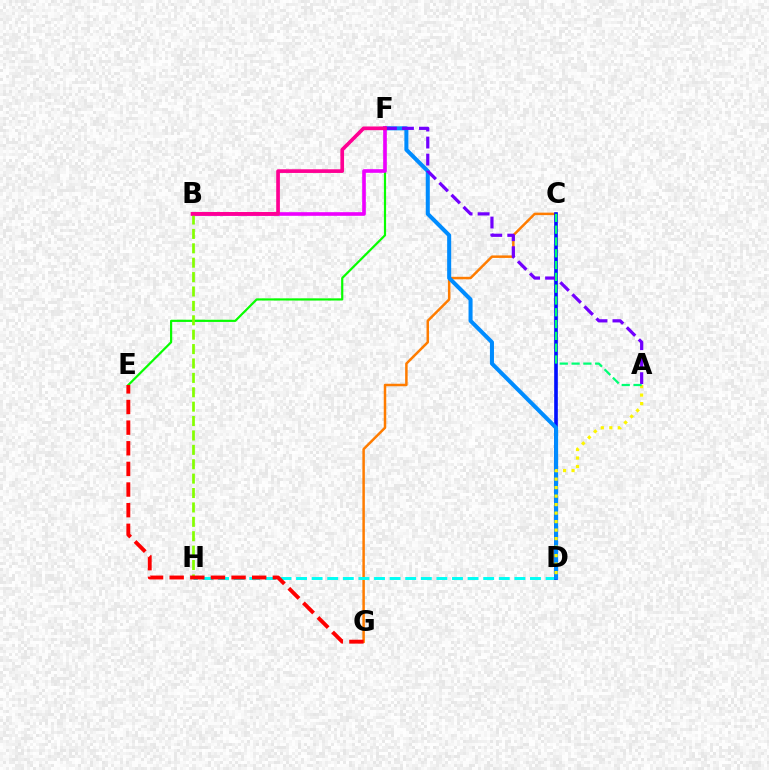{('E', 'F'): [{'color': '#08ff00', 'line_style': 'solid', 'thickness': 1.58}], ('C', 'G'): [{'color': '#ff7c00', 'line_style': 'solid', 'thickness': 1.8}], ('D', 'H'): [{'color': '#00fff6', 'line_style': 'dashed', 'thickness': 2.12}], ('C', 'D'): [{'color': '#0010ff', 'line_style': 'solid', 'thickness': 2.62}], ('D', 'F'): [{'color': '#008cff', 'line_style': 'solid', 'thickness': 2.91}], ('B', 'F'): [{'color': '#ee00ff', 'line_style': 'solid', 'thickness': 2.61}, {'color': '#ff0094', 'line_style': 'solid', 'thickness': 2.65}], ('B', 'H'): [{'color': '#84ff00', 'line_style': 'dashed', 'thickness': 1.96}], ('A', 'F'): [{'color': '#7200ff', 'line_style': 'dashed', 'thickness': 2.31}], ('E', 'G'): [{'color': '#ff0000', 'line_style': 'dashed', 'thickness': 2.8}], ('A', 'D'): [{'color': '#fcf500', 'line_style': 'dotted', 'thickness': 2.31}], ('A', 'C'): [{'color': '#00ff74', 'line_style': 'dashed', 'thickness': 1.6}]}